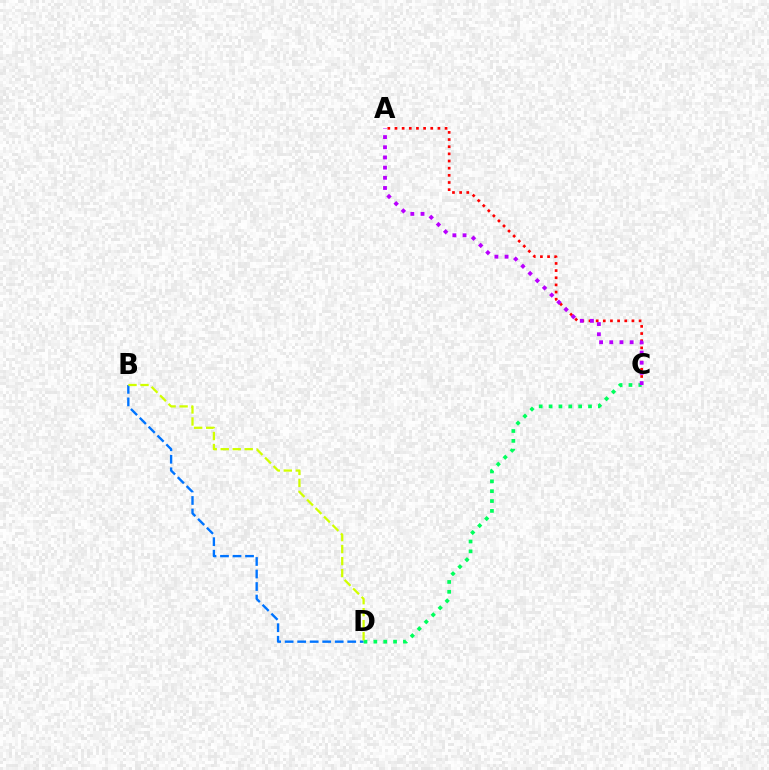{('A', 'C'): [{'color': '#ff0000', 'line_style': 'dotted', 'thickness': 1.94}, {'color': '#b900ff', 'line_style': 'dotted', 'thickness': 2.77}], ('B', 'D'): [{'color': '#0074ff', 'line_style': 'dashed', 'thickness': 1.7}, {'color': '#d1ff00', 'line_style': 'dashed', 'thickness': 1.63}], ('C', 'D'): [{'color': '#00ff5c', 'line_style': 'dotted', 'thickness': 2.68}]}